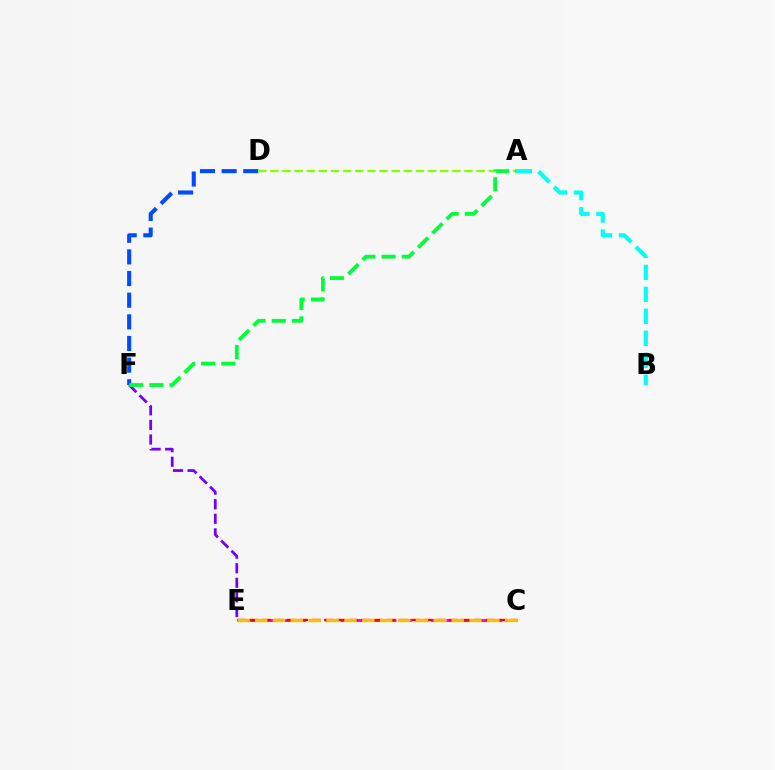{('E', 'F'): [{'color': '#7200ff', 'line_style': 'dashed', 'thickness': 1.98}], ('C', 'E'): [{'color': '#ff00cf', 'line_style': 'dashed', 'thickness': 2.05}, {'color': '#ff0000', 'line_style': 'dashed', 'thickness': 1.69}, {'color': '#ffbd00', 'line_style': 'dashed', 'thickness': 2.43}], ('D', 'F'): [{'color': '#004bff', 'line_style': 'dashed', 'thickness': 2.94}], ('A', 'D'): [{'color': '#84ff00', 'line_style': 'dashed', 'thickness': 1.65}], ('A', 'F'): [{'color': '#00ff39', 'line_style': 'dashed', 'thickness': 2.74}], ('A', 'B'): [{'color': '#00fff6', 'line_style': 'dashed', 'thickness': 2.98}]}